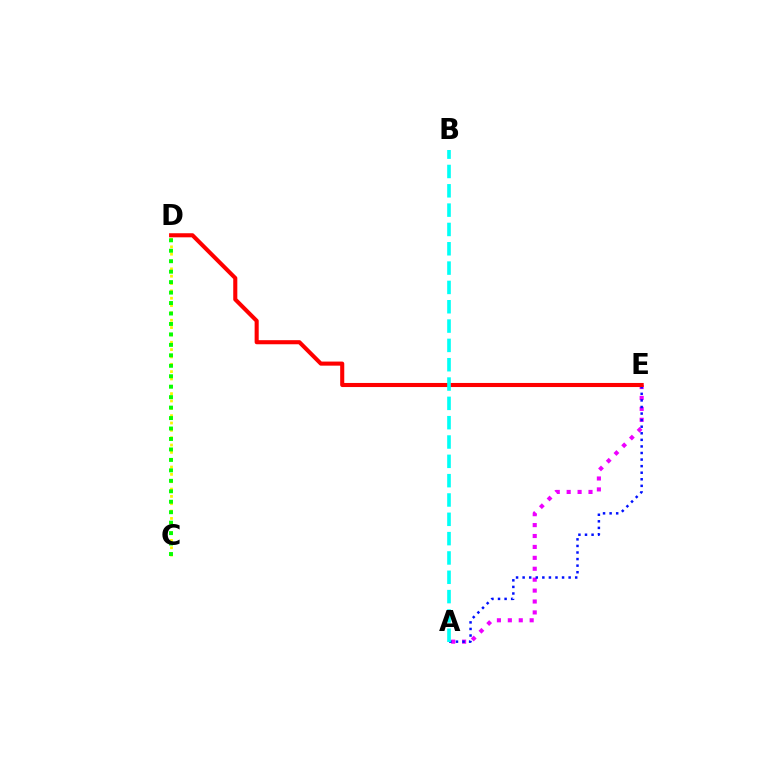{('A', 'E'): [{'color': '#ee00ff', 'line_style': 'dotted', 'thickness': 2.97}, {'color': '#0010ff', 'line_style': 'dotted', 'thickness': 1.79}], ('D', 'E'): [{'color': '#ff0000', 'line_style': 'solid', 'thickness': 2.94}], ('C', 'D'): [{'color': '#fcf500', 'line_style': 'dotted', 'thickness': 1.99}, {'color': '#08ff00', 'line_style': 'dotted', 'thickness': 2.84}], ('A', 'B'): [{'color': '#00fff6', 'line_style': 'dashed', 'thickness': 2.63}]}